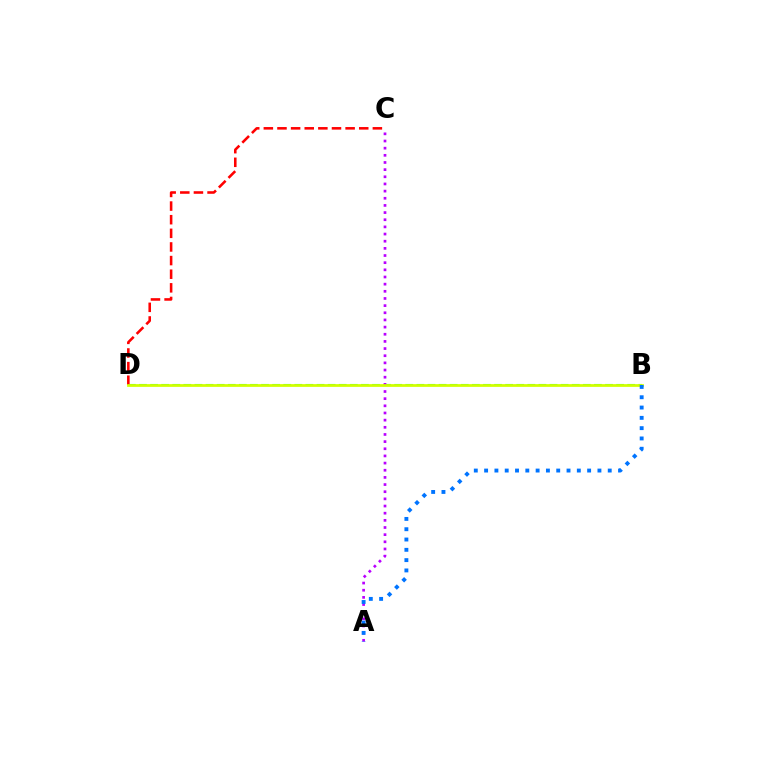{('B', 'D'): [{'color': '#00ff5c', 'line_style': 'dashed', 'thickness': 1.51}, {'color': '#d1ff00', 'line_style': 'solid', 'thickness': 1.97}], ('A', 'C'): [{'color': '#b900ff', 'line_style': 'dotted', 'thickness': 1.94}], ('C', 'D'): [{'color': '#ff0000', 'line_style': 'dashed', 'thickness': 1.85}], ('A', 'B'): [{'color': '#0074ff', 'line_style': 'dotted', 'thickness': 2.8}]}